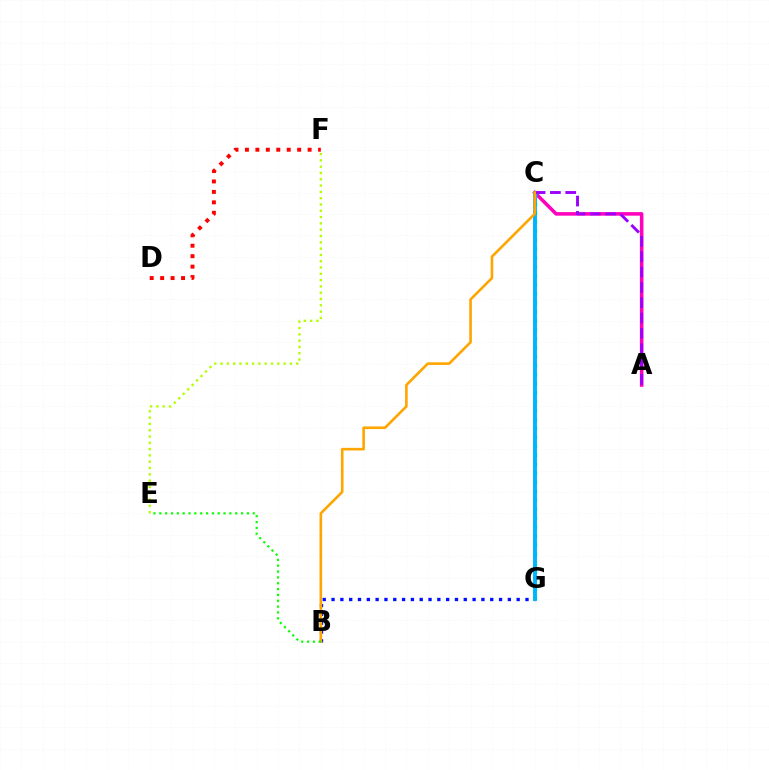{('A', 'C'): [{'color': '#ff00bd', 'line_style': 'solid', 'thickness': 2.55}, {'color': '#9b00ff', 'line_style': 'dashed', 'thickness': 2.08}], ('B', 'G'): [{'color': '#0010ff', 'line_style': 'dotted', 'thickness': 2.4}], ('C', 'G'): [{'color': '#00ff9d', 'line_style': 'dotted', 'thickness': 2.44}, {'color': '#00b5ff', 'line_style': 'solid', 'thickness': 2.83}], ('D', 'F'): [{'color': '#ff0000', 'line_style': 'dotted', 'thickness': 2.84}], ('E', 'F'): [{'color': '#b3ff00', 'line_style': 'dotted', 'thickness': 1.71}], ('B', 'C'): [{'color': '#ffa500', 'line_style': 'solid', 'thickness': 1.88}], ('B', 'E'): [{'color': '#08ff00', 'line_style': 'dotted', 'thickness': 1.59}]}